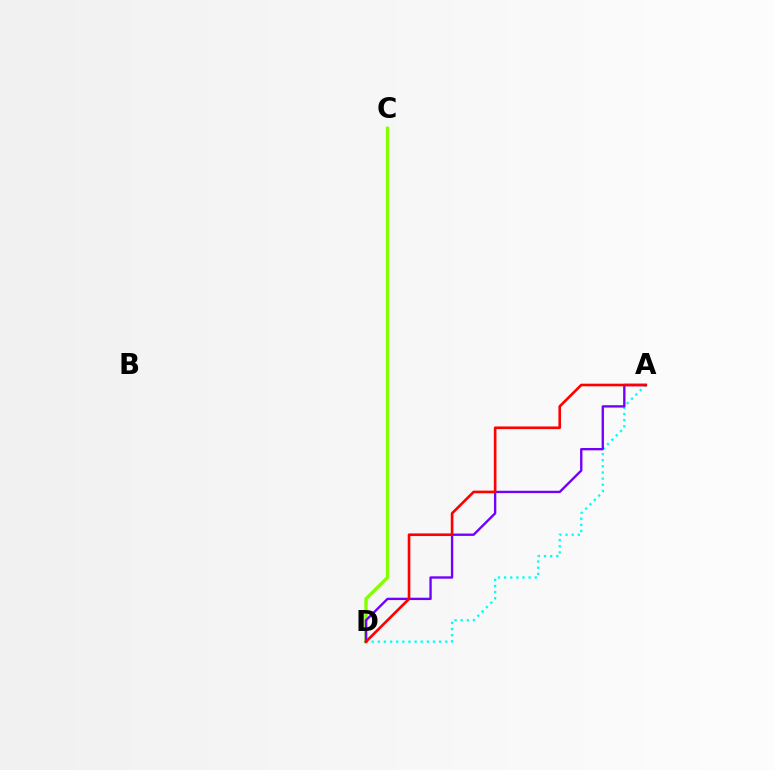{('A', 'D'): [{'color': '#00fff6', 'line_style': 'dotted', 'thickness': 1.67}, {'color': '#7200ff', 'line_style': 'solid', 'thickness': 1.7}, {'color': '#ff0000', 'line_style': 'solid', 'thickness': 1.9}], ('C', 'D'): [{'color': '#84ff00', 'line_style': 'solid', 'thickness': 2.41}]}